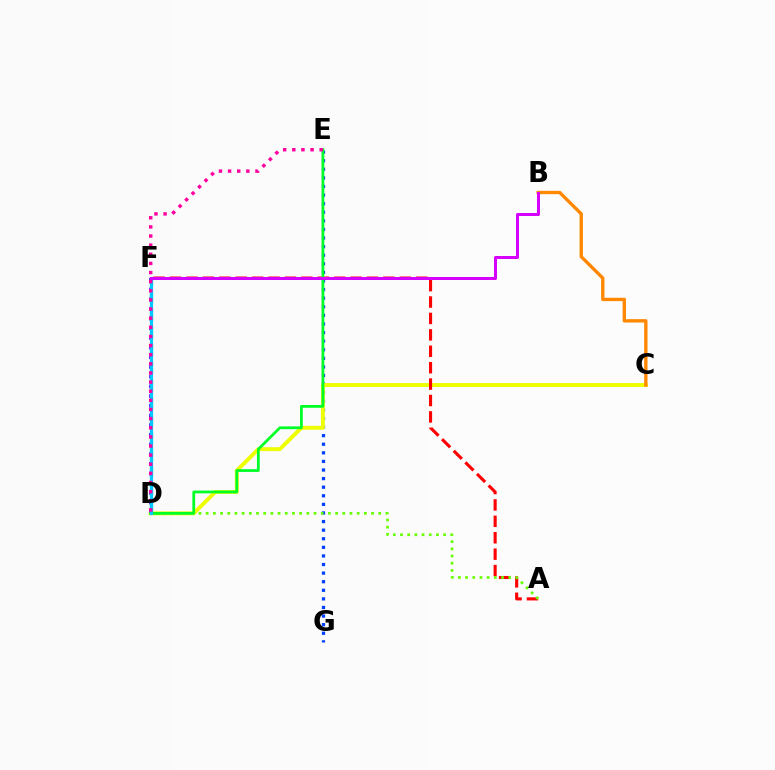{('E', 'G'): [{'color': '#003fff', 'line_style': 'dotted', 'thickness': 2.33}], ('D', 'F'): [{'color': '#00ffaf', 'line_style': 'dashed', 'thickness': 2.37}, {'color': '#4f00ff', 'line_style': 'dotted', 'thickness': 2.63}, {'color': '#00c7ff', 'line_style': 'solid', 'thickness': 2.27}], ('C', 'D'): [{'color': '#eeff00', 'line_style': 'solid', 'thickness': 2.8}], ('A', 'F'): [{'color': '#ff0000', 'line_style': 'dashed', 'thickness': 2.23}], ('B', 'C'): [{'color': '#ff8800', 'line_style': 'solid', 'thickness': 2.41}], ('A', 'D'): [{'color': '#66ff00', 'line_style': 'dotted', 'thickness': 1.95}], ('D', 'E'): [{'color': '#00ff27', 'line_style': 'solid', 'thickness': 1.99}, {'color': '#ff00a0', 'line_style': 'dotted', 'thickness': 2.48}], ('B', 'F'): [{'color': '#d600ff', 'line_style': 'solid', 'thickness': 2.17}]}